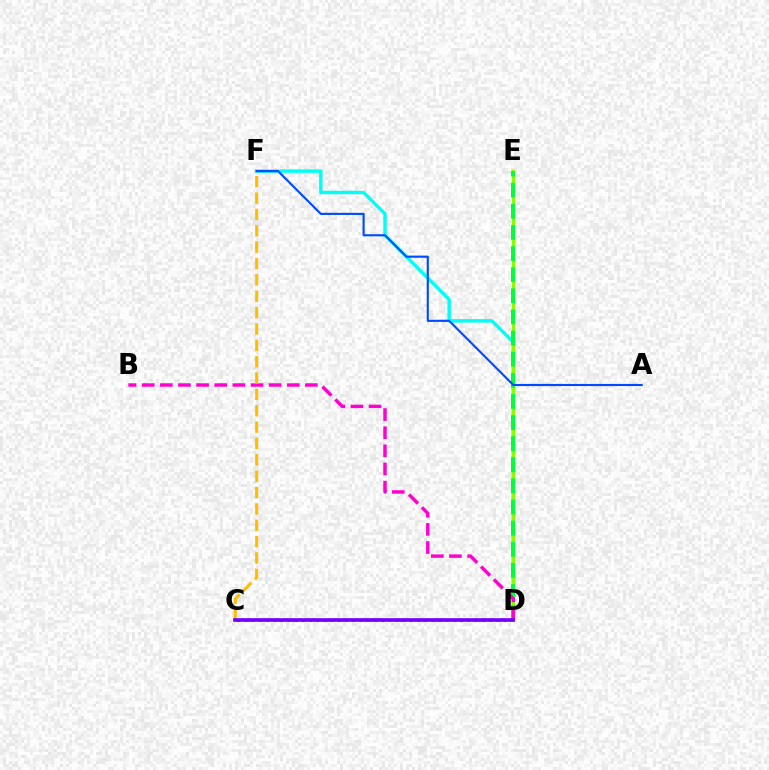{('C', 'D'): [{'color': '#ff0000', 'line_style': 'dotted', 'thickness': 1.96}, {'color': '#7200ff', 'line_style': 'solid', 'thickness': 2.63}], ('D', 'F'): [{'color': '#00fff6', 'line_style': 'solid', 'thickness': 2.46}], ('D', 'E'): [{'color': '#84ff00', 'line_style': 'solid', 'thickness': 2.24}, {'color': '#00ff39', 'line_style': 'dashed', 'thickness': 2.87}], ('B', 'D'): [{'color': '#ff00cf', 'line_style': 'dashed', 'thickness': 2.46}], ('C', 'F'): [{'color': '#ffbd00', 'line_style': 'dashed', 'thickness': 2.22}], ('A', 'F'): [{'color': '#004bff', 'line_style': 'solid', 'thickness': 1.54}]}